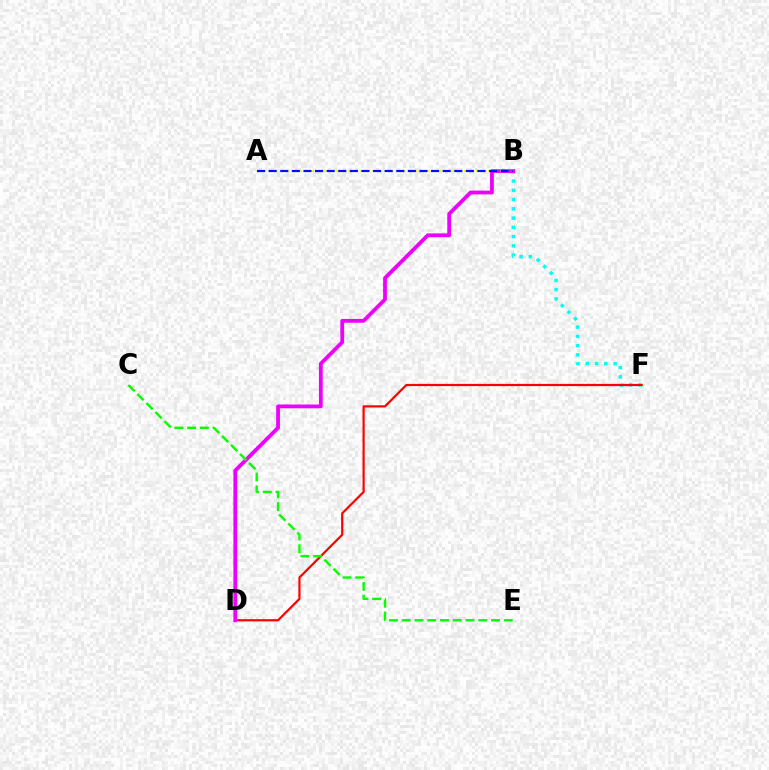{('B', 'F'): [{'color': '#00fff6', 'line_style': 'dotted', 'thickness': 2.51}], ('D', 'F'): [{'color': '#ff0000', 'line_style': 'solid', 'thickness': 1.58}], ('B', 'D'): [{'color': '#ee00ff', 'line_style': 'solid', 'thickness': 2.73}], ('A', 'B'): [{'color': '#fcf500', 'line_style': 'dotted', 'thickness': 1.65}, {'color': '#0010ff', 'line_style': 'dashed', 'thickness': 1.58}], ('C', 'E'): [{'color': '#08ff00', 'line_style': 'dashed', 'thickness': 1.73}]}